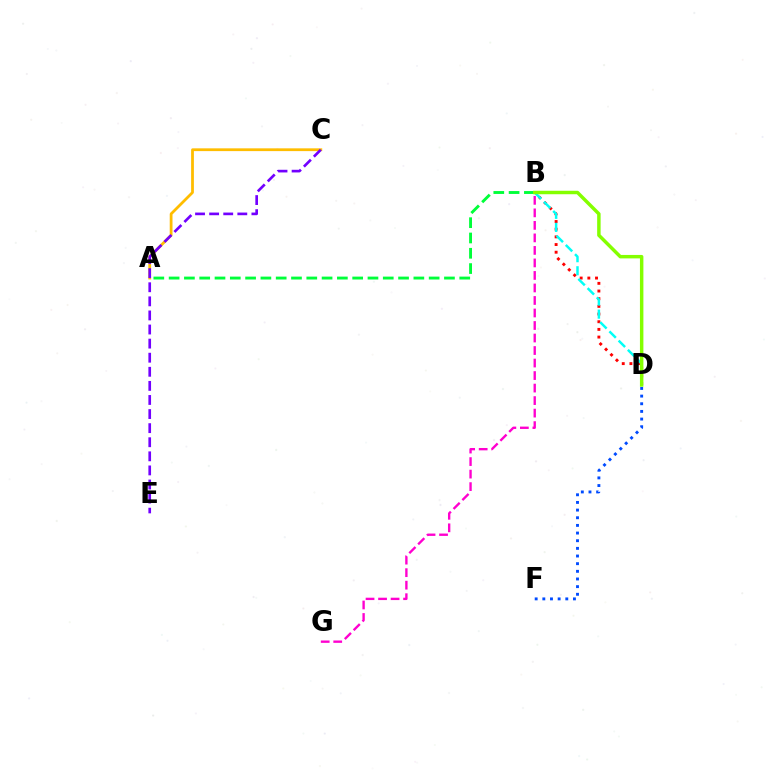{('B', 'D'): [{'color': '#ff0000', 'line_style': 'dotted', 'thickness': 2.08}, {'color': '#00fff6', 'line_style': 'dashed', 'thickness': 1.77}, {'color': '#84ff00', 'line_style': 'solid', 'thickness': 2.49}], ('B', 'G'): [{'color': '#ff00cf', 'line_style': 'dashed', 'thickness': 1.7}], ('A', 'B'): [{'color': '#00ff39', 'line_style': 'dashed', 'thickness': 2.08}], ('D', 'F'): [{'color': '#004bff', 'line_style': 'dotted', 'thickness': 2.08}], ('A', 'C'): [{'color': '#ffbd00', 'line_style': 'solid', 'thickness': 2.0}], ('C', 'E'): [{'color': '#7200ff', 'line_style': 'dashed', 'thickness': 1.91}]}